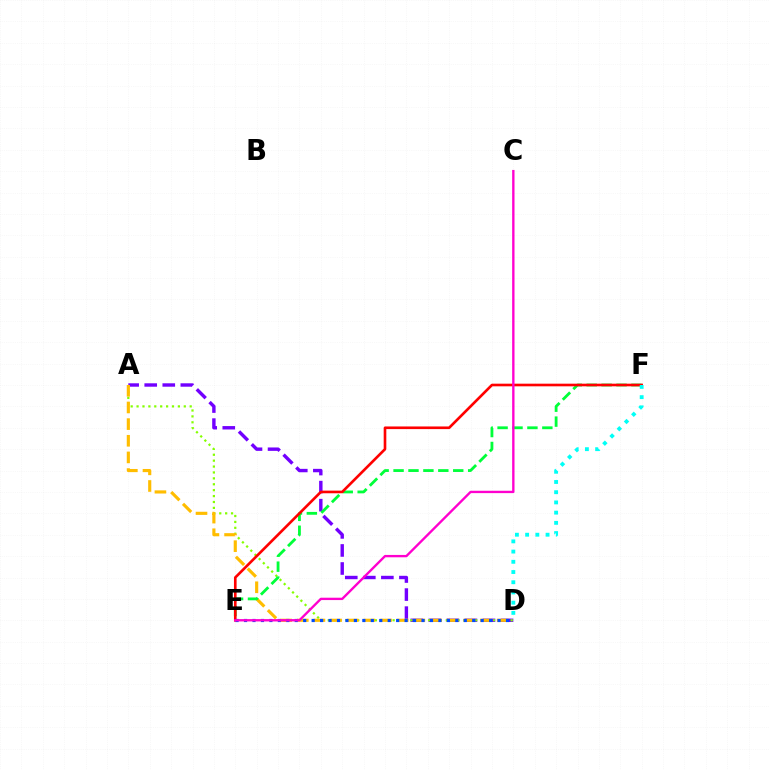{('A', 'D'): [{'color': '#7200ff', 'line_style': 'dashed', 'thickness': 2.45}, {'color': '#84ff00', 'line_style': 'dotted', 'thickness': 1.6}, {'color': '#ffbd00', 'line_style': 'dashed', 'thickness': 2.26}], ('E', 'F'): [{'color': '#00ff39', 'line_style': 'dashed', 'thickness': 2.03}, {'color': '#ff0000', 'line_style': 'solid', 'thickness': 1.9}], ('D', 'E'): [{'color': '#004bff', 'line_style': 'dotted', 'thickness': 2.3}], ('C', 'E'): [{'color': '#ff00cf', 'line_style': 'solid', 'thickness': 1.7}], ('D', 'F'): [{'color': '#00fff6', 'line_style': 'dotted', 'thickness': 2.78}]}